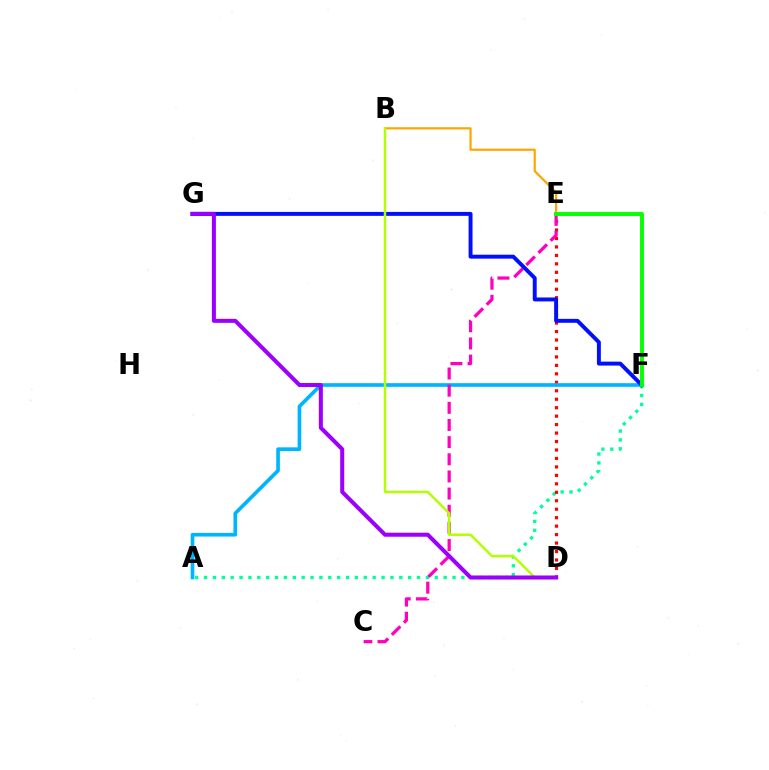{('A', 'F'): [{'color': '#00ff9d', 'line_style': 'dotted', 'thickness': 2.41}, {'color': '#00b5ff', 'line_style': 'solid', 'thickness': 2.63}], ('D', 'E'): [{'color': '#ff0000', 'line_style': 'dotted', 'thickness': 2.3}], ('C', 'E'): [{'color': '#ff00bd', 'line_style': 'dashed', 'thickness': 2.33}], ('B', 'E'): [{'color': '#ffa500', 'line_style': 'solid', 'thickness': 1.58}], ('F', 'G'): [{'color': '#0010ff', 'line_style': 'solid', 'thickness': 2.83}], ('E', 'F'): [{'color': '#08ff00', 'line_style': 'solid', 'thickness': 2.83}], ('B', 'D'): [{'color': '#b3ff00', 'line_style': 'solid', 'thickness': 1.78}], ('D', 'G'): [{'color': '#9b00ff', 'line_style': 'solid', 'thickness': 2.9}]}